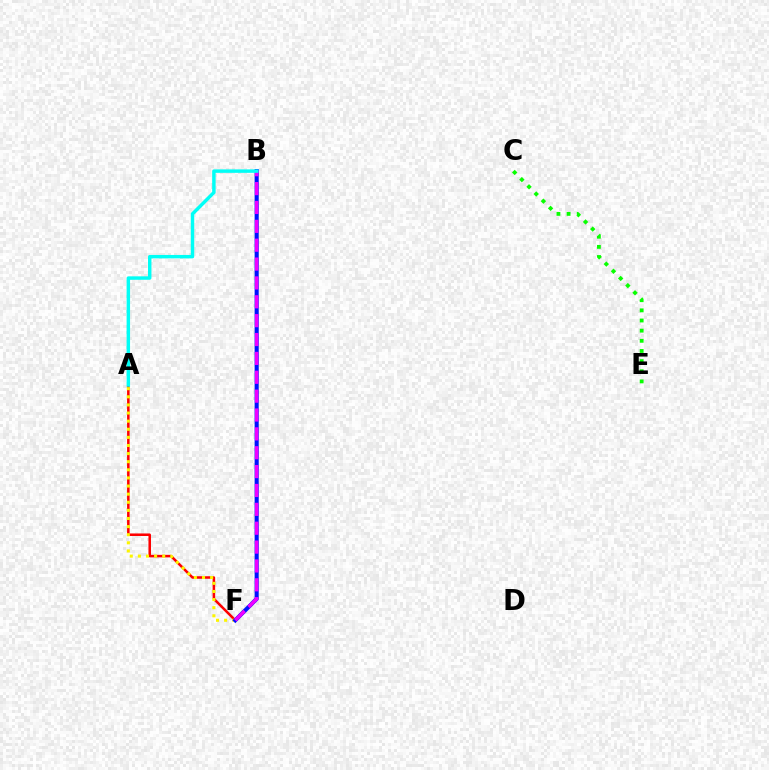{('A', 'F'): [{'color': '#ff0000', 'line_style': 'solid', 'thickness': 1.82}, {'color': '#fcf500', 'line_style': 'dotted', 'thickness': 2.2}], ('B', 'F'): [{'color': '#0010ff', 'line_style': 'solid', 'thickness': 2.95}, {'color': '#ee00ff', 'line_style': 'dashed', 'thickness': 2.56}], ('C', 'E'): [{'color': '#08ff00', 'line_style': 'dotted', 'thickness': 2.76}], ('A', 'B'): [{'color': '#00fff6', 'line_style': 'solid', 'thickness': 2.48}]}